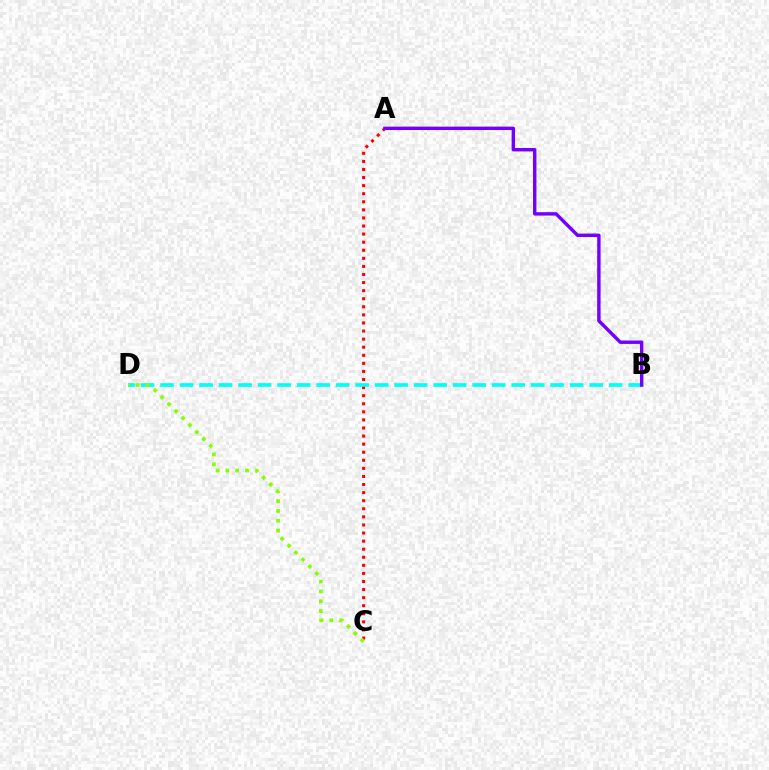{('A', 'C'): [{'color': '#ff0000', 'line_style': 'dotted', 'thickness': 2.2}], ('B', 'D'): [{'color': '#00fff6', 'line_style': 'dashed', 'thickness': 2.65}], ('A', 'B'): [{'color': '#7200ff', 'line_style': 'solid', 'thickness': 2.45}], ('C', 'D'): [{'color': '#84ff00', 'line_style': 'dotted', 'thickness': 2.67}]}